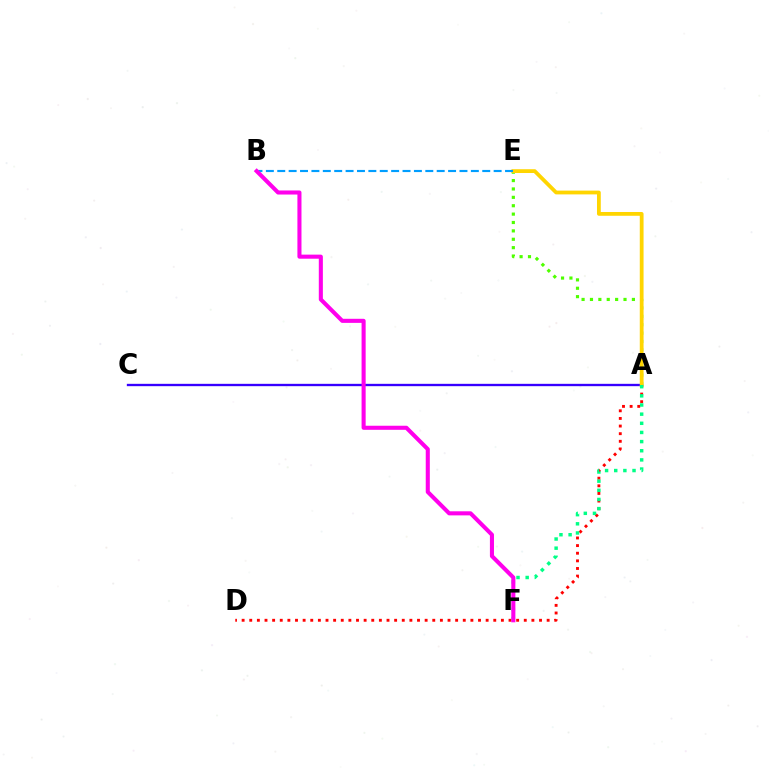{('A', 'C'): [{'color': '#3700ff', 'line_style': 'solid', 'thickness': 1.68}], ('A', 'E'): [{'color': '#4fff00', 'line_style': 'dotted', 'thickness': 2.28}, {'color': '#ffd500', 'line_style': 'solid', 'thickness': 2.73}], ('A', 'D'): [{'color': '#ff0000', 'line_style': 'dotted', 'thickness': 2.07}], ('B', 'E'): [{'color': '#009eff', 'line_style': 'dashed', 'thickness': 1.55}], ('A', 'F'): [{'color': '#00ff86', 'line_style': 'dotted', 'thickness': 2.49}], ('B', 'F'): [{'color': '#ff00ed', 'line_style': 'solid', 'thickness': 2.93}]}